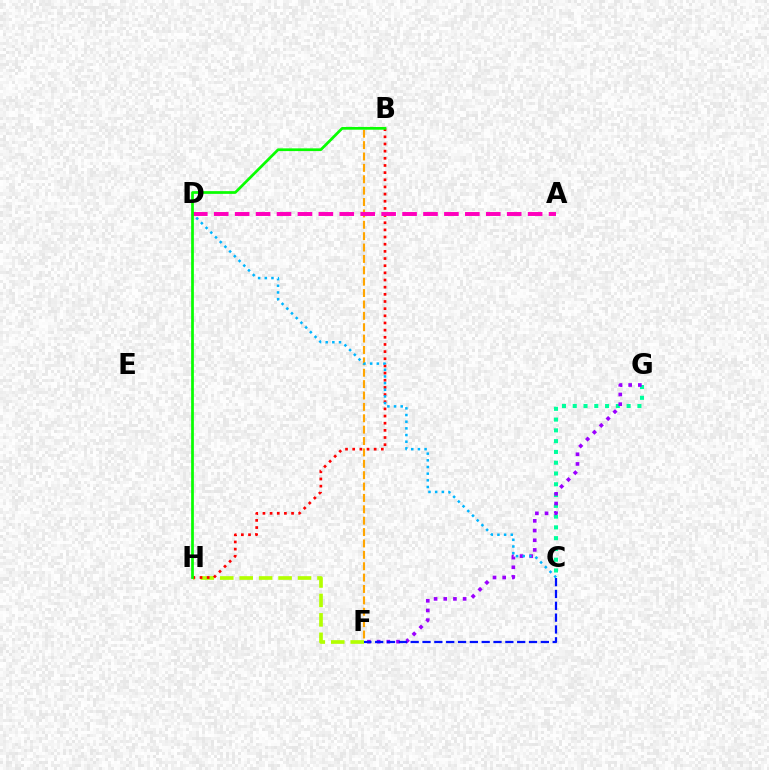{('B', 'F'): [{'color': '#ffa500', 'line_style': 'dashed', 'thickness': 1.55}], ('C', 'G'): [{'color': '#00ff9d', 'line_style': 'dotted', 'thickness': 2.93}], ('F', 'H'): [{'color': '#b3ff00', 'line_style': 'dashed', 'thickness': 2.64}], ('B', 'H'): [{'color': '#ff0000', 'line_style': 'dotted', 'thickness': 1.95}, {'color': '#08ff00', 'line_style': 'solid', 'thickness': 1.97}], ('F', 'G'): [{'color': '#9b00ff', 'line_style': 'dotted', 'thickness': 2.63}], ('C', 'F'): [{'color': '#0010ff', 'line_style': 'dashed', 'thickness': 1.61}], ('C', 'D'): [{'color': '#00b5ff', 'line_style': 'dotted', 'thickness': 1.81}], ('A', 'D'): [{'color': '#ff00bd', 'line_style': 'dashed', 'thickness': 2.84}]}